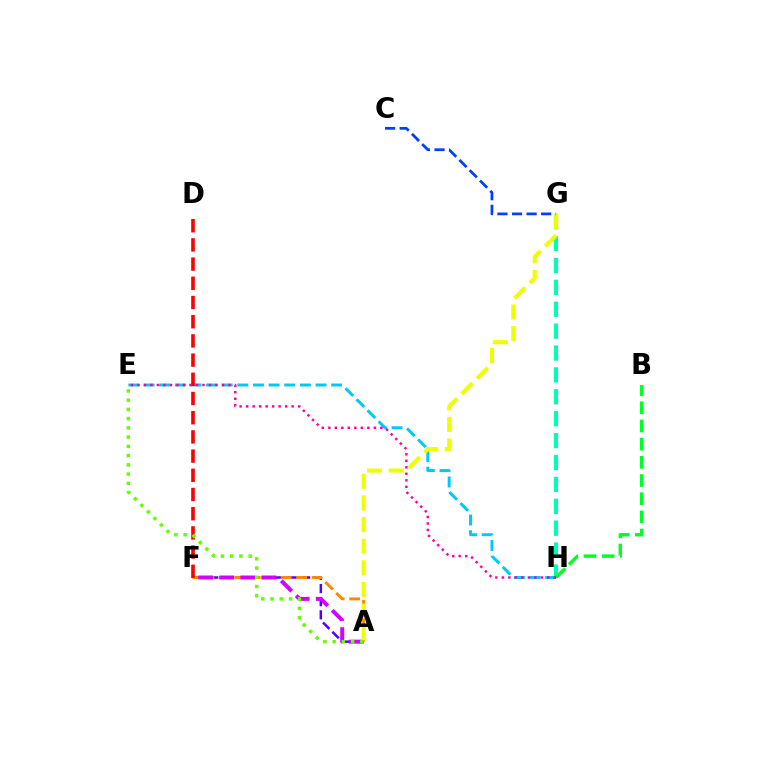{('A', 'F'): [{'color': '#4f00ff', 'line_style': 'dashed', 'thickness': 1.78}, {'color': '#ff8800', 'line_style': 'dashed', 'thickness': 2.1}, {'color': '#d600ff', 'line_style': 'dashed', 'thickness': 2.86}], ('G', 'H'): [{'color': '#00ffaf', 'line_style': 'dashed', 'thickness': 2.97}], ('E', 'H'): [{'color': '#00c7ff', 'line_style': 'dashed', 'thickness': 2.12}, {'color': '#ff00a0', 'line_style': 'dotted', 'thickness': 1.77}], ('D', 'F'): [{'color': '#ff0000', 'line_style': 'dashed', 'thickness': 2.61}], ('B', 'H'): [{'color': '#00ff27', 'line_style': 'dashed', 'thickness': 2.47}], ('A', 'G'): [{'color': '#eeff00', 'line_style': 'dashed', 'thickness': 2.94}], ('A', 'E'): [{'color': '#66ff00', 'line_style': 'dotted', 'thickness': 2.51}], ('C', 'G'): [{'color': '#003fff', 'line_style': 'dashed', 'thickness': 1.98}]}